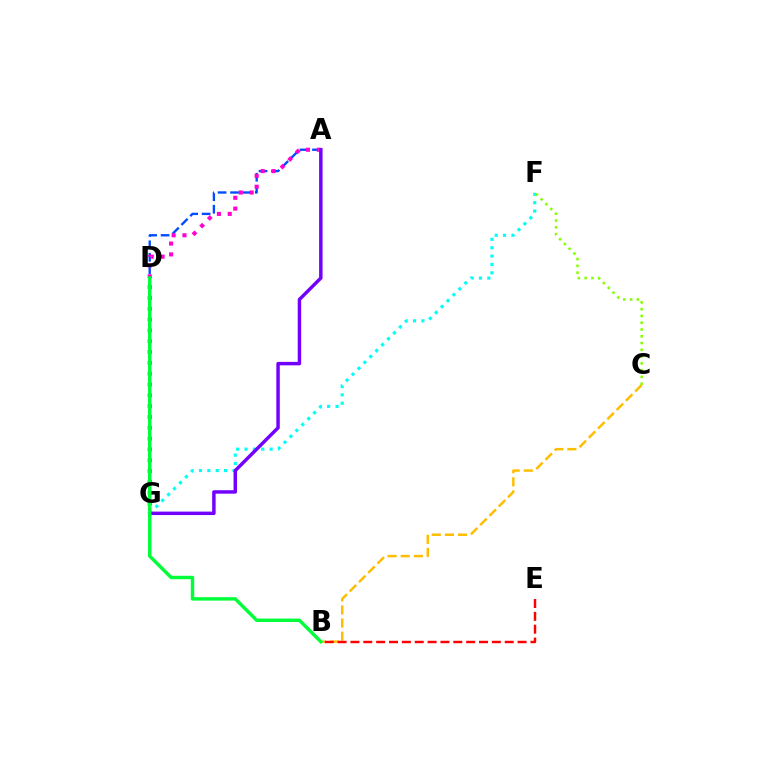{('B', 'C'): [{'color': '#ffbd00', 'line_style': 'dashed', 'thickness': 1.78}], ('A', 'D'): [{'color': '#004bff', 'line_style': 'dashed', 'thickness': 1.69}], ('A', 'G'): [{'color': '#ff00cf', 'line_style': 'dotted', 'thickness': 2.94}, {'color': '#7200ff', 'line_style': 'solid', 'thickness': 2.49}], ('F', 'G'): [{'color': '#00fff6', 'line_style': 'dotted', 'thickness': 2.27}], ('B', 'E'): [{'color': '#ff0000', 'line_style': 'dashed', 'thickness': 1.75}], ('C', 'F'): [{'color': '#84ff00', 'line_style': 'dotted', 'thickness': 1.84}], ('B', 'D'): [{'color': '#00ff39', 'line_style': 'solid', 'thickness': 2.47}]}